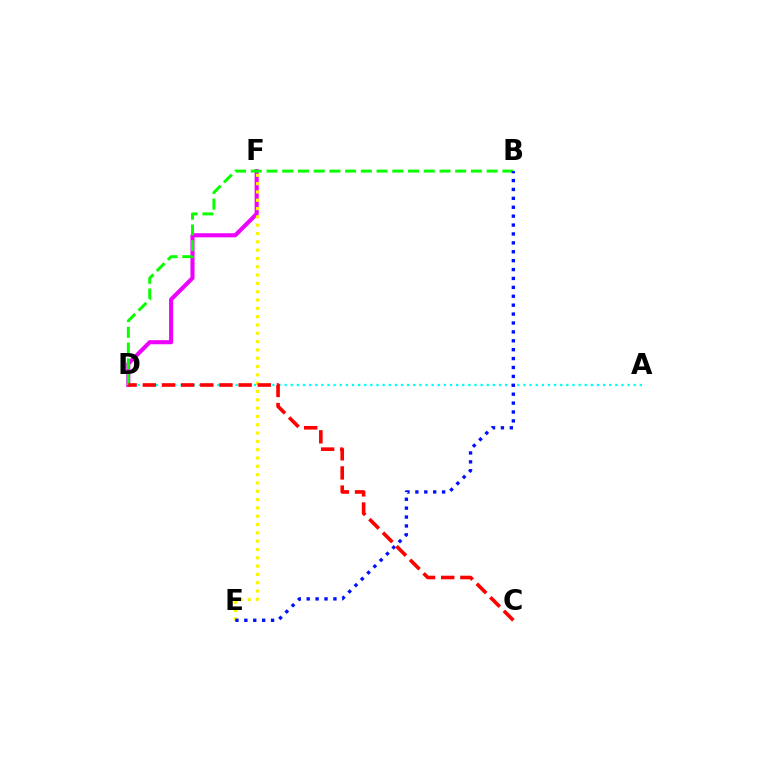{('A', 'D'): [{'color': '#00fff6', 'line_style': 'dotted', 'thickness': 1.66}], ('D', 'F'): [{'color': '#ee00ff', 'line_style': 'solid', 'thickness': 2.94}], ('B', 'D'): [{'color': '#08ff00', 'line_style': 'dashed', 'thickness': 2.14}], ('E', 'F'): [{'color': '#fcf500', 'line_style': 'dotted', 'thickness': 2.26}], ('B', 'E'): [{'color': '#0010ff', 'line_style': 'dotted', 'thickness': 2.42}], ('C', 'D'): [{'color': '#ff0000', 'line_style': 'dashed', 'thickness': 2.6}]}